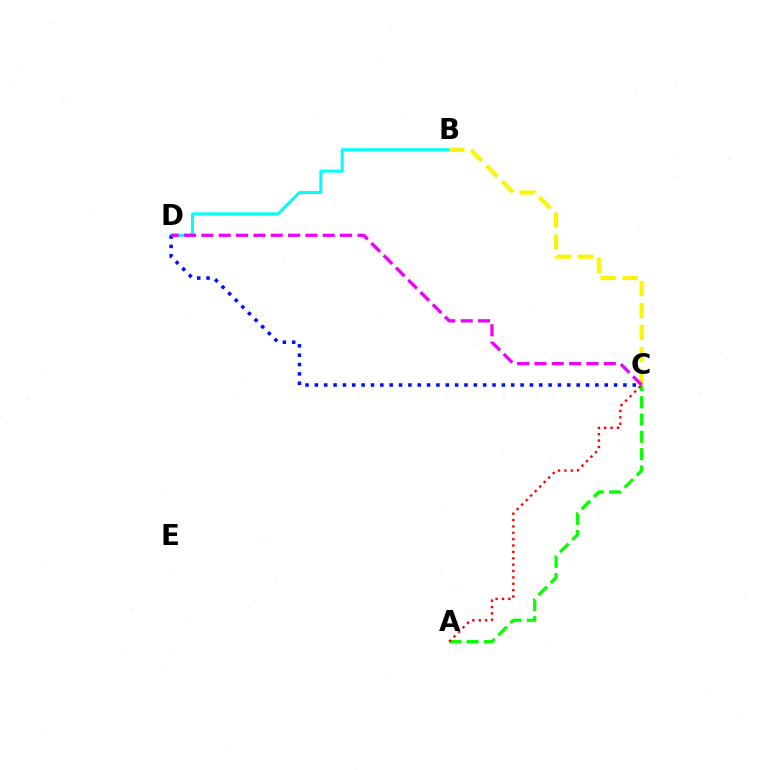{('A', 'C'): [{'color': '#08ff00', 'line_style': 'dashed', 'thickness': 2.35}, {'color': '#ff0000', 'line_style': 'dotted', 'thickness': 1.73}], ('B', 'D'): [{'color': '#00fff6', 'line_style': 'solid', 'thickness': 2.18}], ('C', 'D'): [{'color': '#0010ff', 'line_style': 'dotted', 'thickness': 2.54}, {'color': '#ee00ff', 'line_style': 'dashed', 'thickness': 2.36}], ('B', 'C'): [{'color': '#fcf500', 'line_style': 'dashed', 'thickness': 2.99}]}